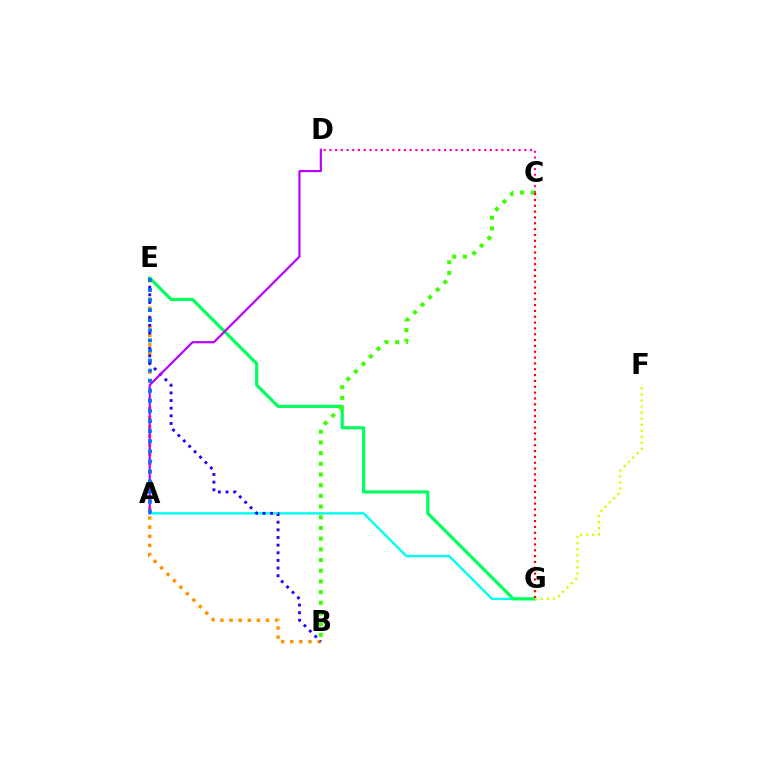{('A', 'G'): [{'color': '#00fff6', 'line_style': 'solid', 'thickness': 1.71}], ('B', 'E'): [{'color': '#ff9400', 'line_style': 'dotted', 'thickness': 2.48}, {'color': '#2500ff', 'line_style': 'dotted', 'thickness': 2.08}], ('E', 'G'): [{'color': '#00ff5c', 'line_style': 'solid', 'thickness': 2.28}], ('C', 'D'): [{'color': '#ff00ac', 'line_style': 'dotted', 'thickness': 1.56}], ('F', 'G'): [{'color': '#d1ff00', 'line_style': 'dotted', 'thickness': 1.65}], ('A', 'D'): [{'color': '#b900ff', 'line_style': 'solid', 'thickness': 1.56}], ('A', 'E'): [{'color': '#0074ff', 'line_style': 'dotted', 'thickness': 2.74}], ('B', 'C'): [{'color': '#3dff00', 'line_style': 'dotted', 'thickness': 2.9}], ('C', 'G'): [{'color': '#ff0000', 'line_style': 'dotted', 'thickness': 1.59}]}